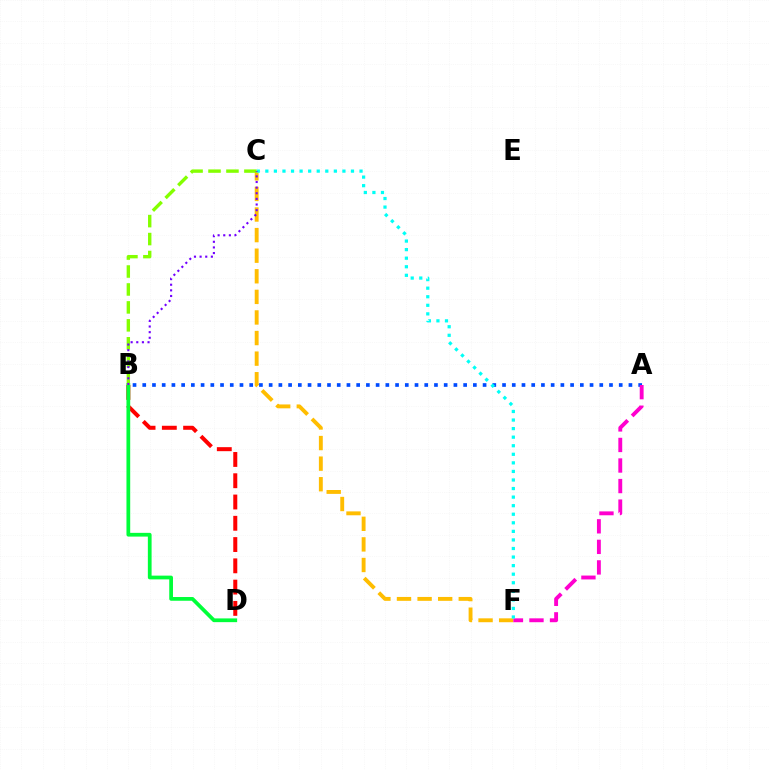{('A', 'B'): [{'color': '#004bff', 'line_style': 'dotted', 'thickness': 2.64}], ('C', 'F'): [{'color': '#ffbd00', 'line_style': 'dashed', 'thickness': 2.8}, {'color': '#00fff6', 'line_style': 'dotted', 'thickness': 2.33}], ('B', 'D'): [{'color': '#ff0000', 'line_style': 'dashed', 'thickness': 2.89}, {'color': '#00ff39', 'line_style': 'solid', 'thickness': 2.69}], ('A', 'F'): [{'color': '#ff00cf', 'line_style': 'dashed', 'thickness': 2.79}], ('B', 'C'): [{'color': '#84ff00', 'line_style': 'dashed', 'thickness': 2.44}, {'color': '#7200ff', 'line_style': 'dotted', 'thickness': 1.53}]}